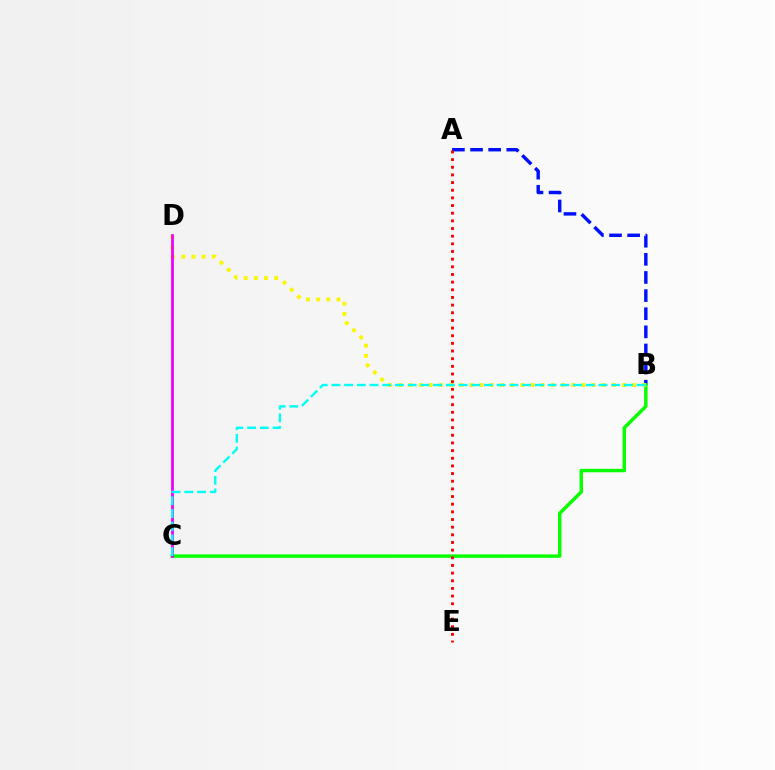{('A', 'B'): [{'color': '#0010ff', 'line_style': 'dashed', 'thickness': 2.46}], ('B', 'C'): [{'color': '#08ff00', 'line_style': 'solid', 'thickness': 2.49}, {'color': '#00fff6', 'line_style': 'dashed', 'thickness': 1.73}], ('B', 'D'): [{'color': '#fcf500', 'line_style': 'dotted', 'thickness': 2.76}], ('C', 'D'): [{'color': '#ee00ff', 'line_style': 'solid', 'thickness': 2.0}], ('A', 'E'): [{'color': '#ff0000', 'line_style': 'dotted', 'thickness': 2.08}]}